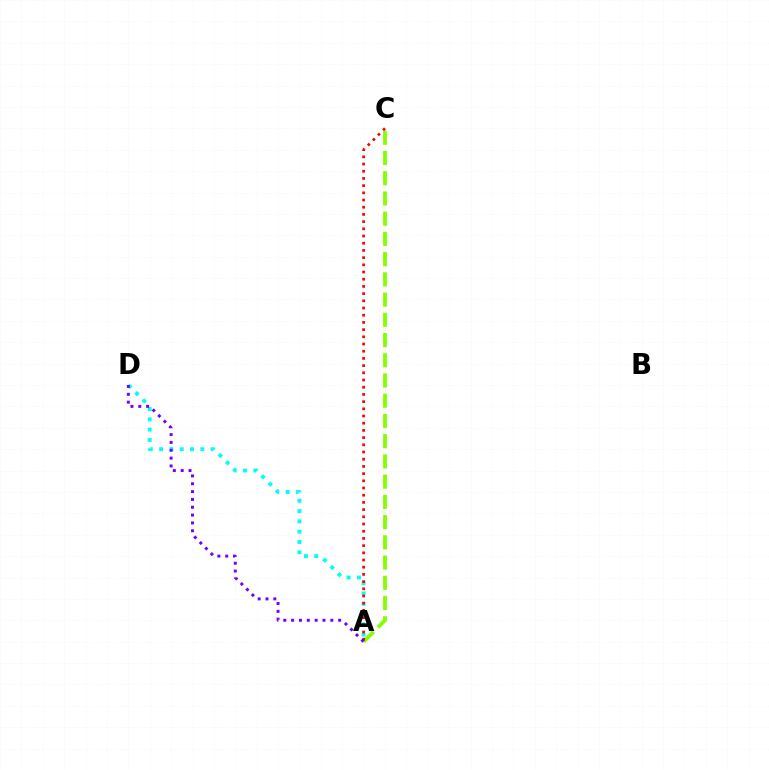{('A', 'C'): [{'color': '#84ff00', 'line_style': 'dashed', 'thickness': 2.75}, {'color': '#ff0000', 'line_style': 'dotted', 'thickness': 1.96}], ('A', 'D'): [{'color': '#00fff6', 'line_style': 'dotted', 'thickness': 2.8}, {'color': '#7200ff', 'line_style': 'dotted', 'thickness': 2.13}]}